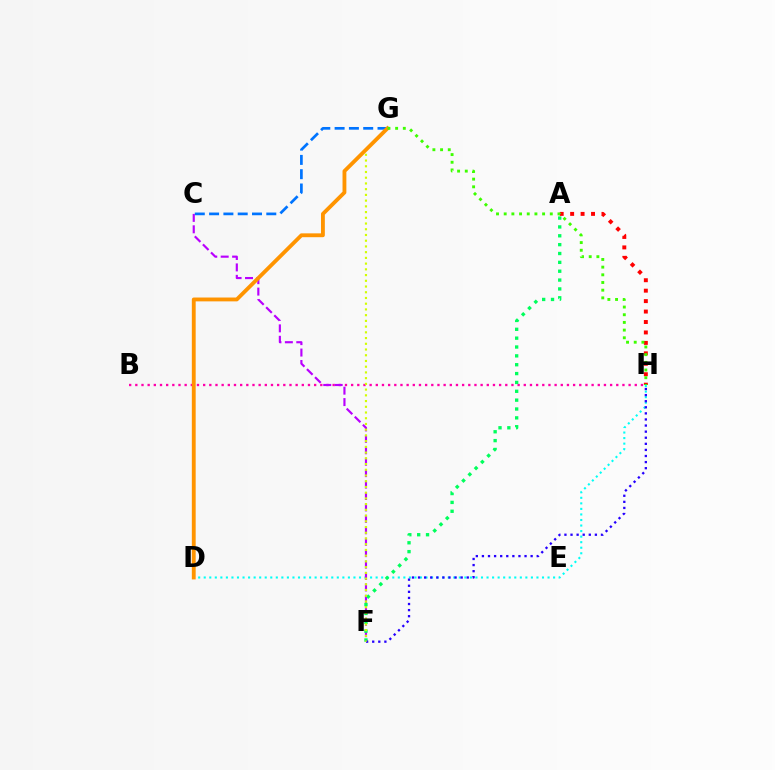{('D', 'H'): [{'color': '#00fff6', 'line_style': 'dotted', 'thickness': 1.51}], ('B', 'H'): [{'color': '#ff00ac', 'line_style': 'dotted', 'thickness': 1.68}], ('C', 'F'): [{'color': '#b900ff', 'line_style': 'dashed', 'thickness': 1.55}], ('A', 'F'): [{'color': '#00ff5c', 'line_style': 'dotted', 'thickness': 2.41}], ('F', 'H'): [{'color': '#2500ff', 'line_style': 'dotted', 'thickness': 1.65}], ('C', 'G'): [{'color': '#0074ff', 'line_style': 'dashed', 'thickness': 1.94}], ('F', 'G'): [{'color': '#d1ff00', 'line_style': 'dotted', 'thickness': 1.56}], ('D', 'G'): [{'color': '#ff9400', 'line_style': 'solid', 'thickness': 2.77}], ('A', 'H'): [{'color': '#ff0000', 'line_style': 'dotted', 'thickness': 2.84}], ('G', 'H'): [{'color': '#3dff00', 'line_style': 'dotted', 'thickness': 2.09}]}